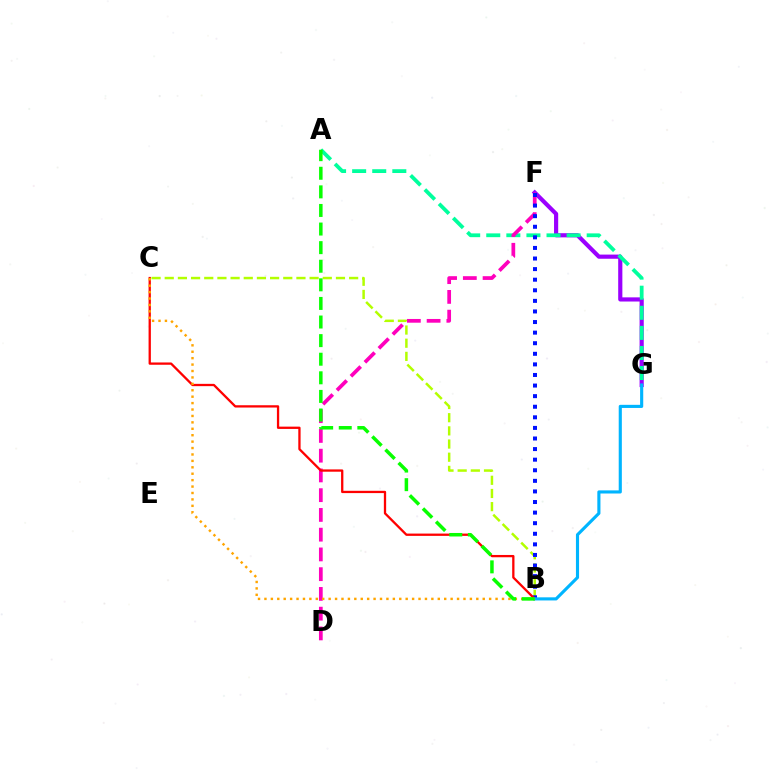{('F', 'G'): [{'color': '#9b00ff', 'line_style': 'solid', 'thickness': 3.0}], ('A', 'G'): [{'color': '#00ff9d', 'line_style': 'dashed', 'thickness': 2.73}], ('B', 'C'): [{'color': '#b3ff00', 'line_style': 'dashed', 'thickness': 1.79}, {'color': '#ff0000', 'line_style': 'solid', 'thickness': 1.65}, {'color': '#ffa500', 'line_style': 'dotted', 'thickness': 1.74}], ('D', 'F'): [{'color': '#ff00bd', 'line_style': 'dashed', 'thickness': 2.68}], ('B', 'F'): [{'color': '#0010ff', 'line_style': 'dotted', 'thickness': 2.88}], ('B', 'G'): [{'color': '#00b5ff', 'line_style': 'solid', 'thickness': 2.25}], ('A', 'B'): [{'color': '#08ff00', 'line_style': 'dashed', 'thickness': 2.53}]}